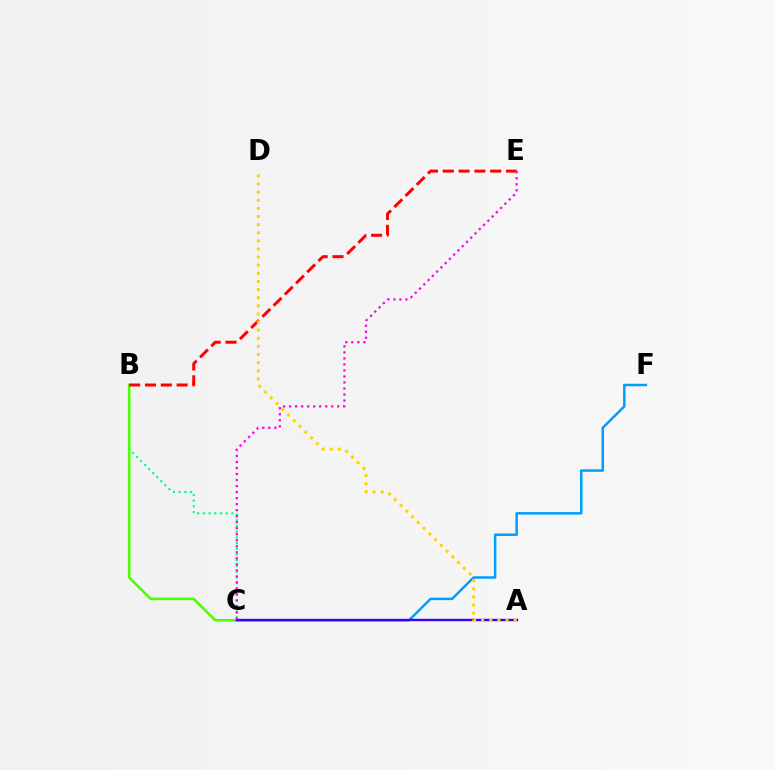{('B', 'C'): [{'color': '#00ff86', 'line_style': 'dotted', 'thickness': 1.55}, {'color': '#4fff00', 'line_style': 'solid', 'thickness': 1.87}], ('C', 'F'): [{'color': '#009eff', 'line_style': 'solid', 'thickness': 1.8}], ('B', 'E'): [{'color': '#ff0000', 'line_style': 'dashed', 'thickness': 2.15}], ('A', 'C'): [{'color': '#3700ff', 'line_style': 'solid', 'thickness': 1.72}], ('C', 'E'): [{'color': '#ff00ed', 'line_style': 'dotted', 'thickness': 1.64}], ('A', 'D'): [{'color': '#ffd500', 'line_style': 'dotted', 'thickness': 2.2}]}